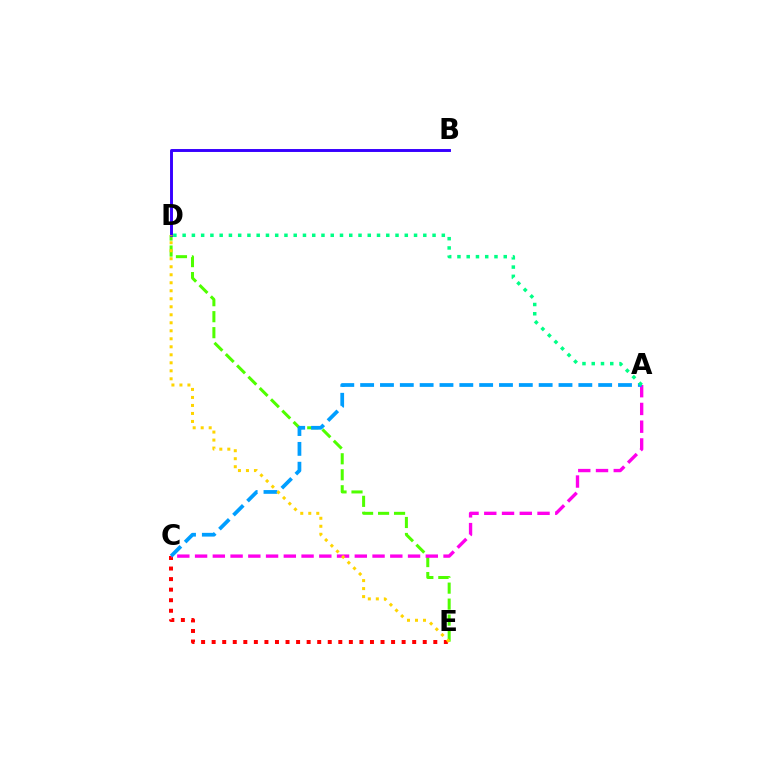{('C', 'E'): [{'color': '#ff0000', 'line_style': 'dotted', 'thickness': 2.87}], ('D', 'E'): [{'color': '#4fff00', 'line_style': 'dashed', 'thickness': 2.17}, {'color': '#ffd500', 'line_style': 'dotted', 'thickness': 2.17}], ('B', 'D'): [{'color': '#3700ff', 'line_style': 'solid', 'thickness': 2.11}], ('A', 'C'): [{'color': '#ff00ed', 'line_style': 'dashed', 'thickness': 2.41}, {'color': '#009eff', 'line_style': 'dashed', 'thickness': 2.69}], ('A', 'D'): [{'color': '#00ff86', 'line_style': 'dotted', 'thickness': 2.51}]}